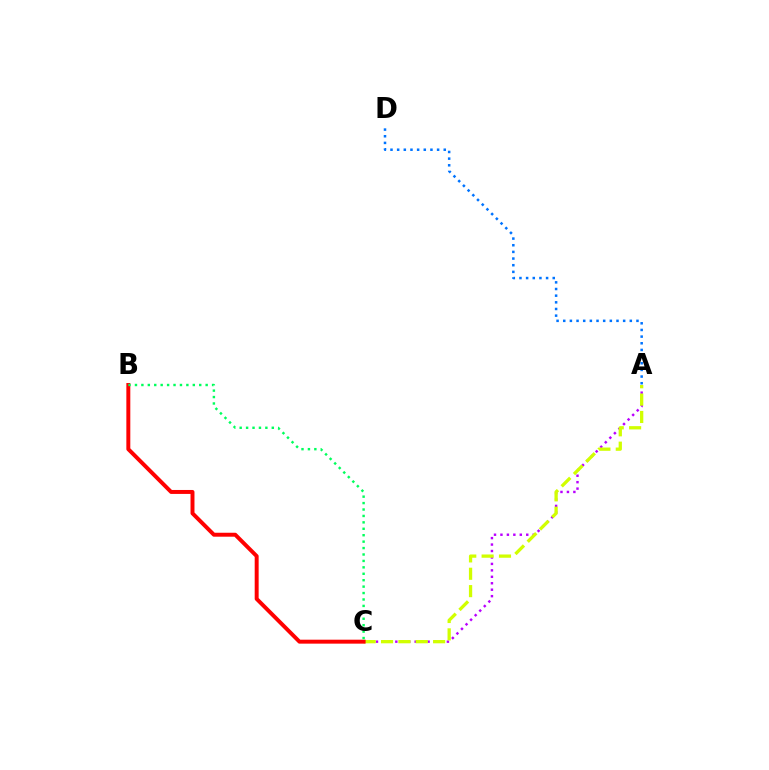{('A', 'C'): [{'color': '#b900ff', 'line_style': 'dotted', 'thickness': 1.75}, {'color': '#d1ff00', 'line_style': 'dashed', 'thickness': 2.36}], ('A', 'D'): [{'color': '#0074ff', 'line_style': 'dotted', 'thickness': 1.81}], ('B', 'C'): [{'color': '#ff0000', 'line_style': 'solid', 'thickness': 2.85}, {'color': '#00ff5c', 'line_style': 'dotted', 'thickness': 1.75}]}